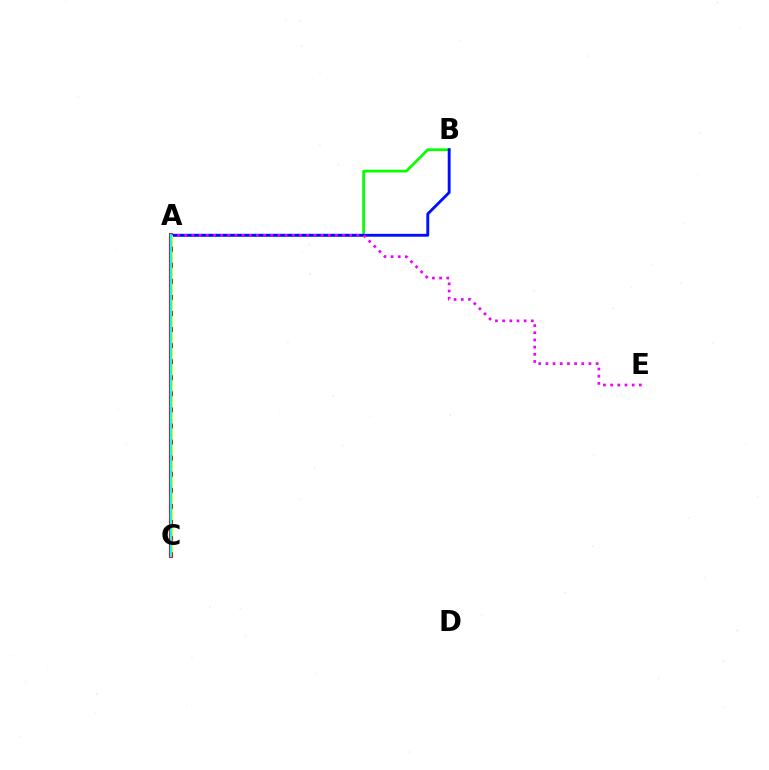{('A', 'C'): [{'color': '#ff0000', 'line_style': 'solid', 'thickness': 2.85}, {'color': '#fcf500', 'line_style': 'dashed', 'thickness': 2.18}, {'color': '#00fff6', 'line_style': 'solid', 'thickness': 1.54}], ('A', 'B'): [{'color': '#08ff00', 'line_style': 'solid', 'thickness': 1.97}, {'color': '#0010ff', 'line_style': 'solid', 'thickness': 2.07}], ('A', 'E'): [{'color': '#ee00ff', 'line_style': 'dotted', 'thickness': 1.95}]}